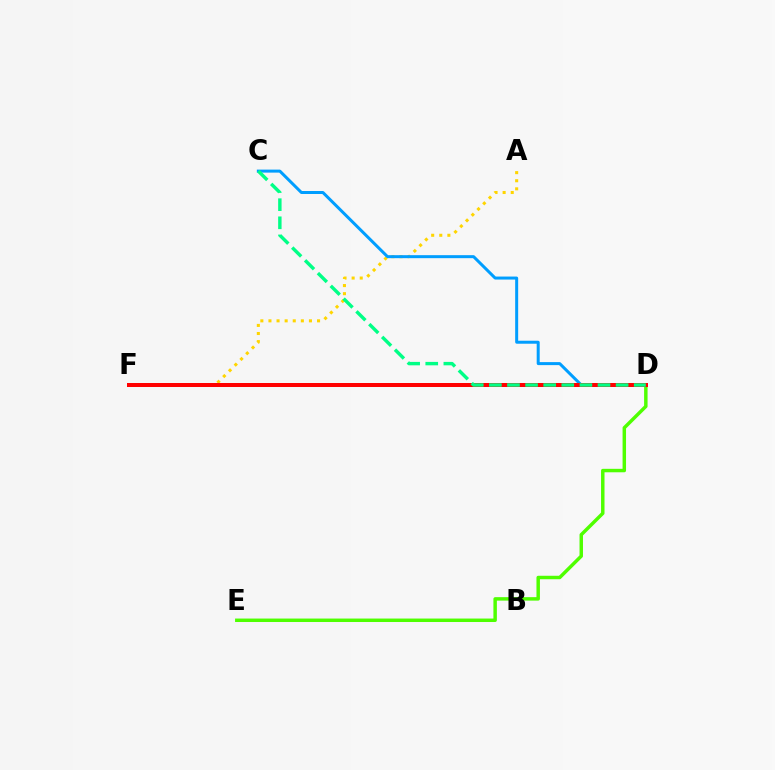{('D', 'F'): [{'color': '#ff00ed', 'line_style': 'dotted', 'thickness': 2.63}, {'color': '#3700ff', 'line_style': 'dashed', 'thickness': 2.55}, {'color': '#ff0000', 'line_style': 'solid', 'thickness': 2.88}], ('A', 'F'): [{'color': '#ffd500', 'line_style': 'dotted', 'thickness': 2.2}], ('C', 'D'): [{'color': '#009eff', 'line_style': 'solid', 'thickness': 2.16}, {'color': '#00ff86', 'line_style': 'dashed', 'thickness': 2.46}], ('D', 'E'): [{'color': '#4fff00', 'line_style': 'solid', 'thickness': 2.49}]}